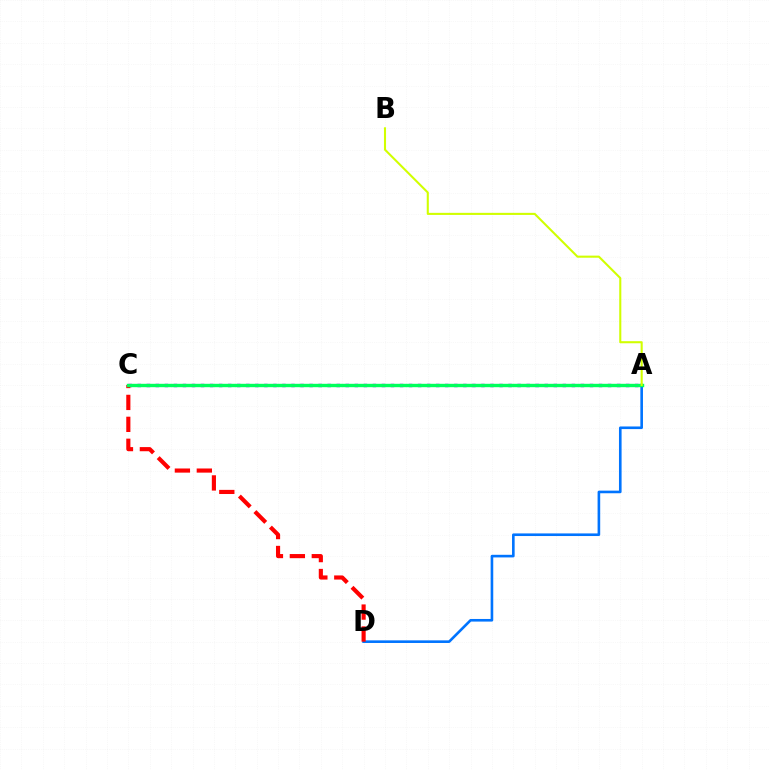{('A', 'C'): [{'color': '#b900ff', 'line_style': 'dotted', 'thickness': 2.46}, {'color': '#00ff5c', 'line_style': 'solid', 'thickness': 2.45}], ('A', 'D'): [{'color': '#0074ff', 'line_style': 'solid', 'thickness': 1.88}], ('C', 'D'): [{'color': '#ff0000', 'line_style': 'dashed', 'thickness': 2.98}], ('A', 'B'): [{'color': '#d1ff00', 'line_style': 'solid', 'thickness': 1.5}]}